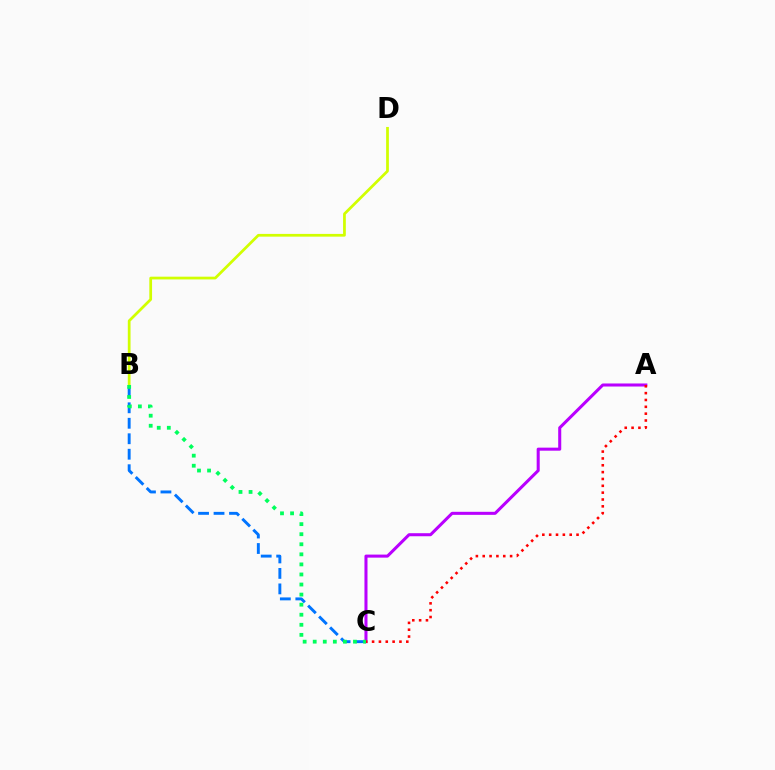{('B', 'D'): [{'color': '#d1ff00', 'line_style': 'solid', 'thickness': 1.97}], ('A', 'C'): [{'color': '#b900ff', 'line_style': 'solid', 'thickness': 2.19}, {'color': '#ff0000', 'line_style': 'dotted', 'thickness': 1.86}], ('B', 'C'): [{'color': '#0074ff', 'line_style': 'dashed', 'thickness': 2.1}, {'color': '#00ff5c', 'line_style': 'dotted', 'thickness': 2.73}]}